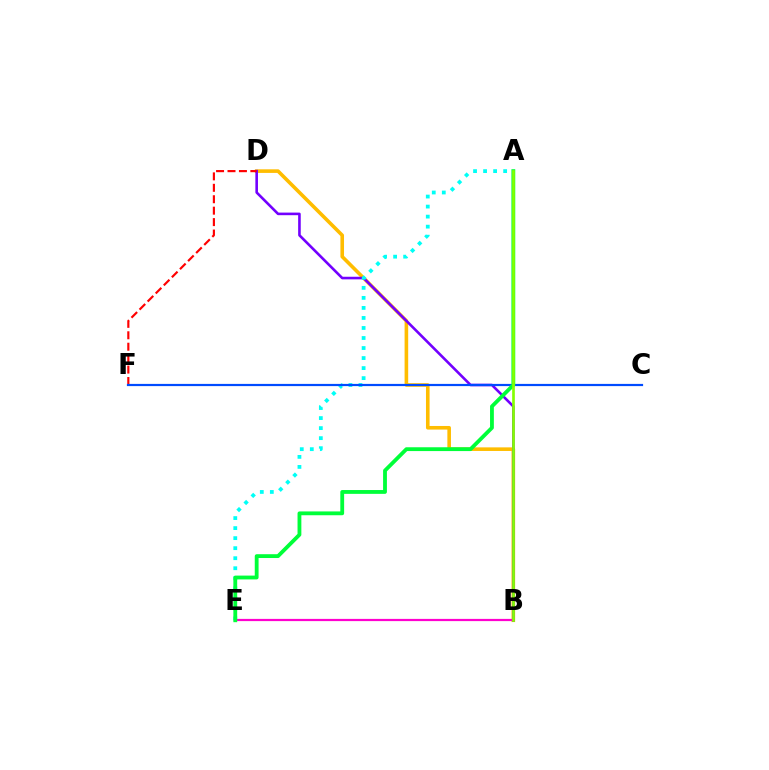{('B', 'D'): [{'color': '#ffbd00', 'line_style': 'solid', 'thickness': 2.59}, {'color': '#7200ff', 'line_style': 'solid', 'thickness': 1.87}], ('D', 'F'): [{'color': '#ff0000', 'line_style': 'dashed', 'thickness': 1.55}], ('A', 'E'): [{'color': '#00fff6', 'line_style': 'dotted', 'thickness': 2.73}, {'color': '#00ff39', 'line_style': 'solid', 'thickness': 2.75}], ('C', 'F'): [{'color': '#004bff', 'line_style': 'solid', 'thickness': 1.59}], ('B', 'E'): [{'color': '#ff00cf', 'line_style': 'solid', 'thickness': 1.59}], ('A', 'B'): [{'color': '#84ff00', 'line_style': 'solid', 'thickness': 1.93}]}